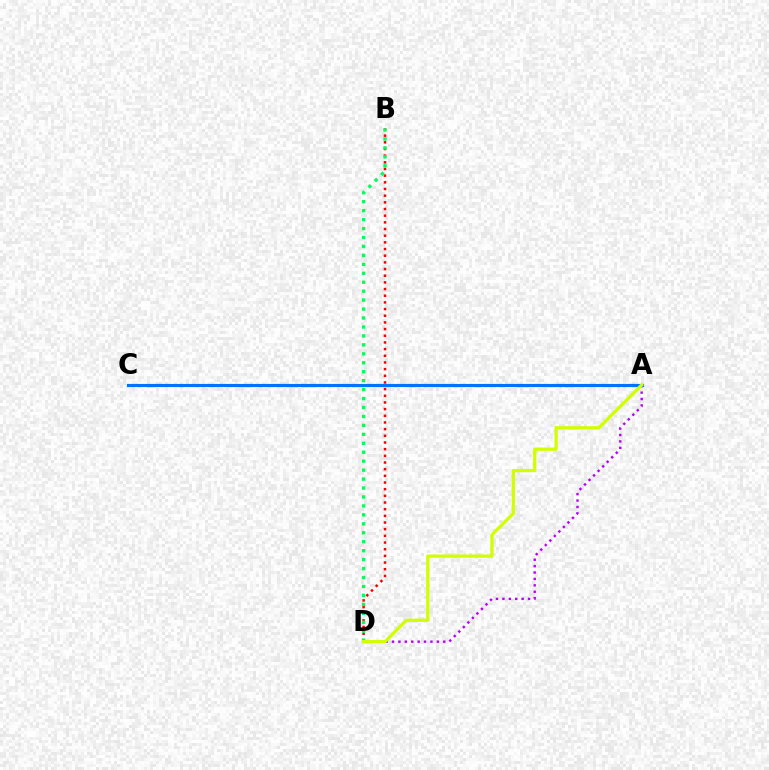{('A', 'D'): [{'color': '#b900ff', 'line_style': 'dotted', 'thickness': 1.74}, {'color': '#d1ff00', 'line_style': 'solid', 'thickness': 2.34}], ('A', 'C'): [{'color': '#0074ff', 'line_style': 'solid', 'thickness': 2.27}], ('B', 'D'): [{'color': '#ff0000', 'line_style': 'dotted', 'thickness': 1.81}, {'color': '#00ff5c', 'line_style': 'dotted', 'thickness': 2.43}]}